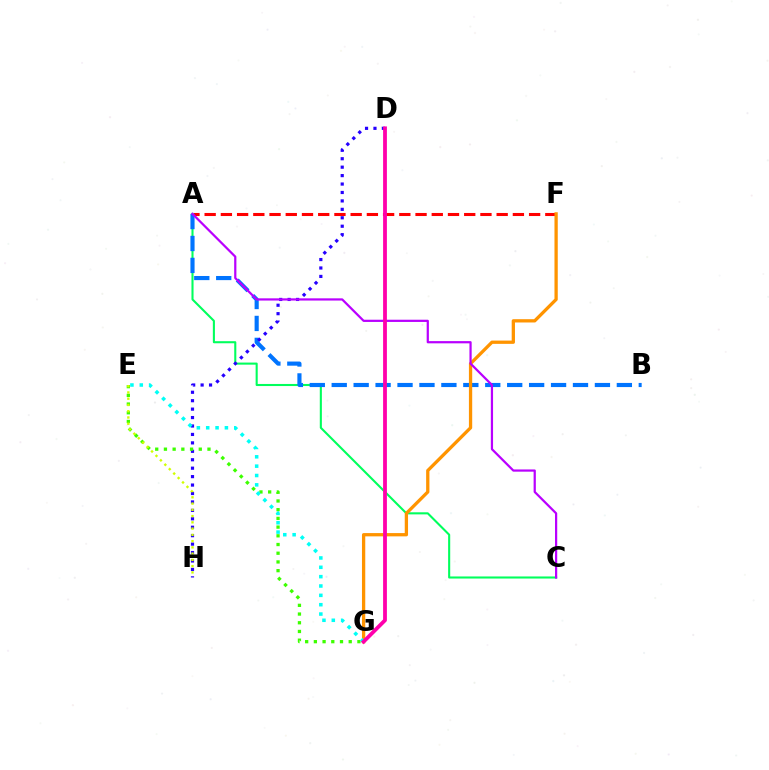{('A', 'F'): [{'color': '#ff0000', 'line_style': 'dashed', 'thickness': 2.2}], ('A', 'C'): [{'color': '#00ff5c', 'line_style': 'solid', 'thickness': 1.5}, {'color': '#b900ff', 'line_style': 'solid', 'thickness': 1.6}], ('A', 'B'): [{'color': '#0074ff', 'line_style': 'dashed', 'thickness': 2.98}], ('D', 'H'): [{'color': '#2500ff', 'line_style': 'dotted', 'thickness': 2.29}], ('E', 'G'): [{'color': '#3dff00', 'line_style': 'dotted', 'thickness': 2.37}, {'color': '#00fff6', 'line_style': 'dotted', 'thickness': 2.54}], ('F', 'G'): [{'color': '#ff9400', 'line_style': 'solid', 'thickness': 2.37}], ('E', 'H'): [{'color': '#d1ff00', 'line_style': 'dotted', 'thickness': 1.7}], ('D', 'G'): [{'color': '#ff00ac', 'line_style': 'solid', 'thickness': 2.74}]}